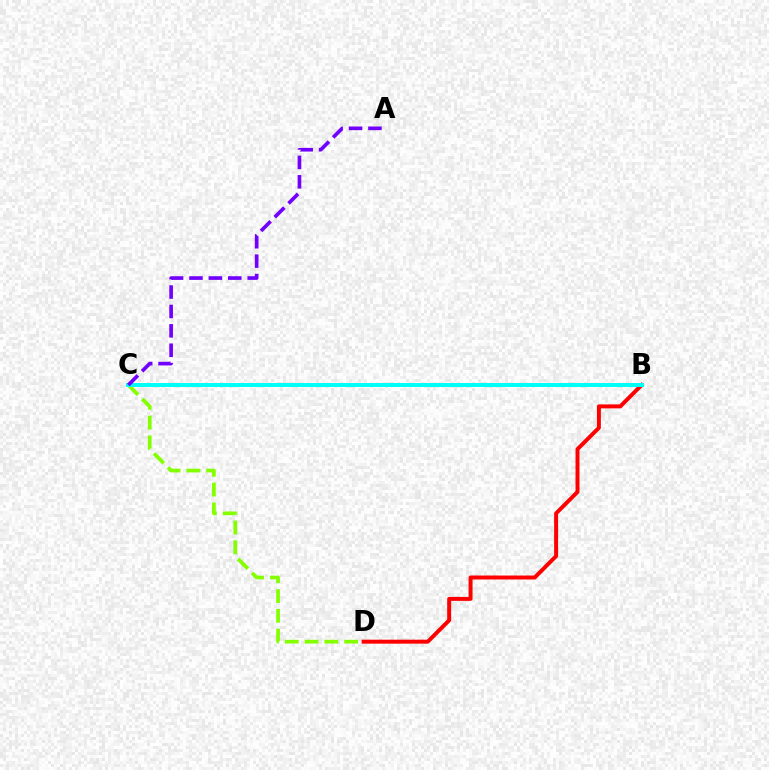{('C', 'D'): [{'color': '#84ff00', 'line_style': 'dashed', 'thickness': 2.69}], ('B', 'D'): [{'color': '#ff0000', 'line_style': 'solid', 'thickness': 2.85}], ('B', 'C'): [{'color': '#00fff6', 'line_style': 'solid', 'thickness': 2.89}], ('A', 'C'): [{'color': '#7200ff', 'line_style': 'dashed', 'thickness': 2.64}]}